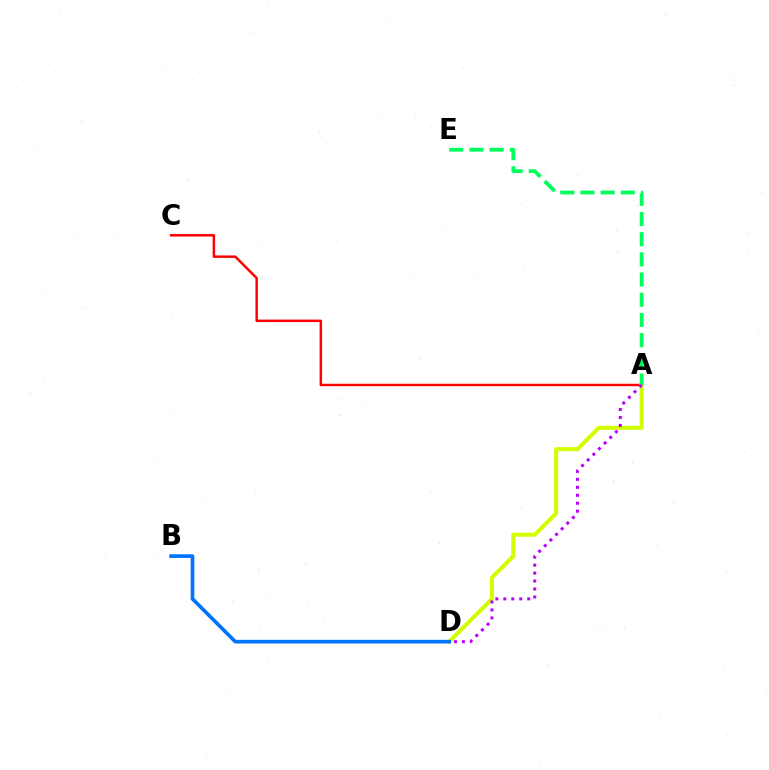{('A', 'C'): [{'color': '#ff0000', 'line_style': 'solid', 'thickness': 1.79}], ('A', 'D'): [{'color': '#d1ff00', 'line_style': 'solid', 'thickness': 2.92}, {'color': '#b900ff', 'line_style': 'dotted', 'thickness': 2.16}], ('B', 'D'): [{'color': '#0074ff', 'line_style': 'solid', 'thickness': 2.64}], ('A', 'E'): [{'color': '#00ff5c', 'line_style': 'dashed', 'thickness': 2.74}]}